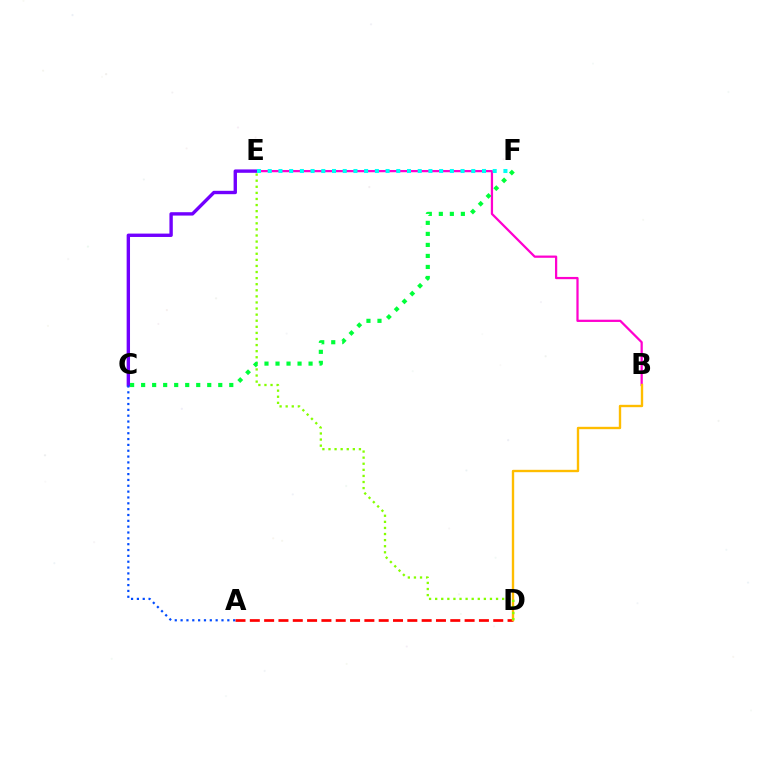{('A', 'D'): [{'color': '#ff0000', 'line_style': 'dashed', 'thickness': 1.95}], ('B', 'E'): [{'color': '#ff00cf', 'line_style': 'solid', 'thickness': 1.62}], ('B', 'D'): [{'color': '#ffbd00', 'line_style': 'solid', 'thickness': 1.71}], ('C', 'E'): [{'color': '#7200ff', 'line_style': 'solid', 'thickness': 2.43}], ('E', 'F'): [{'color': '#00fff6', 'line_style': 'dotted', 'thickness': 2.91}], ('A', 'C'): [{'color': '#004bff', 'line_style': 'dotted', 'thickness': 1.59}], ('D', 'E'): [{'color': '#84ff00', 'line_style': 'dotted', 'thickness': 1.65}], ('C', 'F'): [{'color': '#00ff39', 'line_style': 'dotted', 'thickness': 2.99}]}